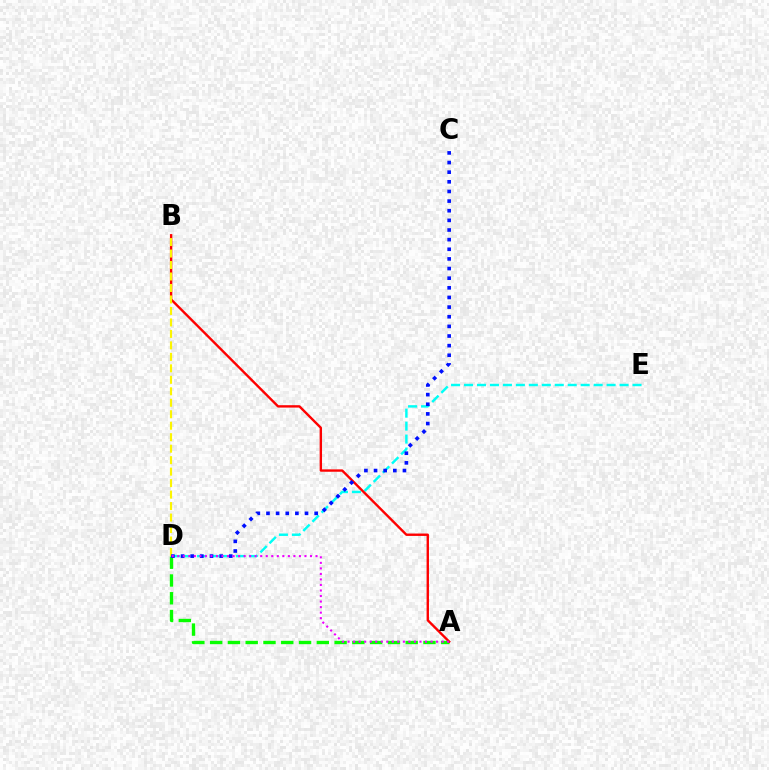{('A', 'D'): [{'color': '#08ff00', 'line_style': 'dashed', 'thickness': 2.42}, {'color': '#ee00ff', 'line_style': 'dotted', 'thickness': 1.5}], ('D', 'E'): [{'color': '#00fff6', 'line_style': 'dashed', 'thickness': 1.76}], ('A', 'B'): [{'color': '#ff0000', 'line_style': 'solid', 'thickness': 1.72}], ('B', 'D'): [{'color': '#fcf500', 'line_style': 'dashed', 'thickness': 1.56}], ('C', 'D'): [{'color': '#0010ff', 'line_style': 'dotted', 'thickness': 2.62}]}